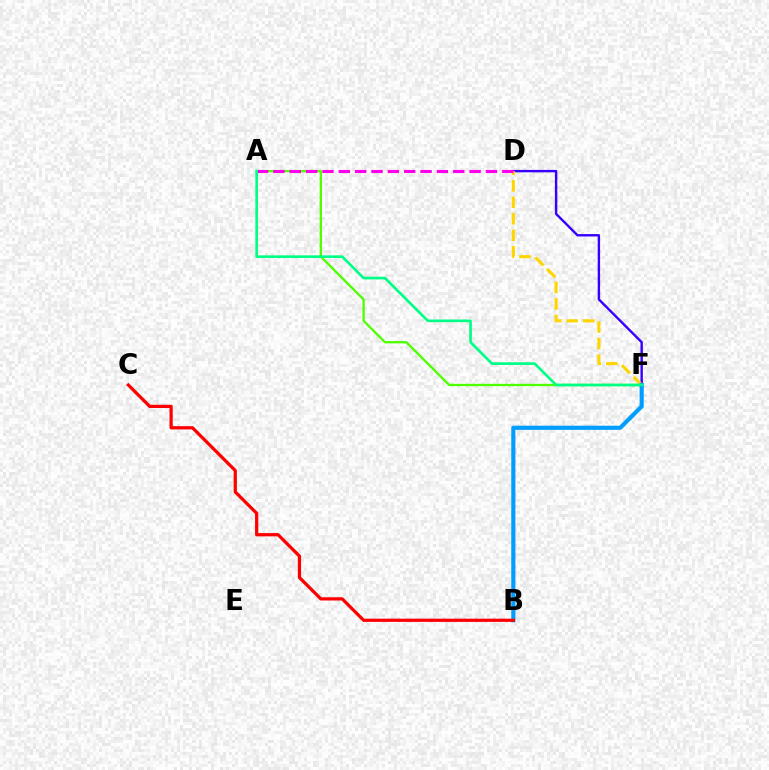{('D', 'F'): [{'color': '#3700ff', 'line_style': 'solid', 'thickness': 1.73}, {'color': '#ffd500', 'line_style': 'dashed', 'thickness': 2.24}], ('A', 'F'): [{'color': '#4fff00', 'line_style': 'solid', 'thickness': 1.67}, {'color': '#00ff86', 'line_style': 'solid', 'thickness': 1.92}], ('A', 'D'): [{'color': '#ff00ed', 'line_style': 'dashed', 'thickness': 2.22}], ('B', 'F'): [{'color': '#009eff', 'line_style': 'solid', 'thickness': 2.98}], ('B', 'C'): [{'color': '#ff0000', 'line_style': 'solid', 'thickness': 2.33}]}